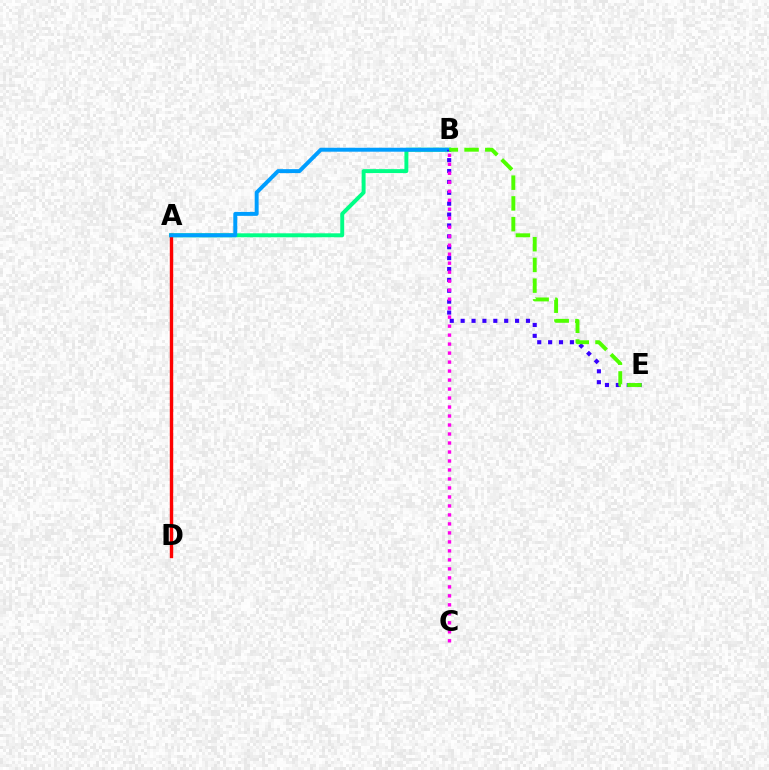{('A', 'D'): [{'color': '#ffd500', 'line_style': 'dashed', 'thickness': 1.9}, {'color': '#ff0000', 'line_style': 'solid', 'thickness': 2.44}], ('A', 'B'): [{'color': '#00ff86', 'line_style': 'solid', 'thickness': 2.83}, {'color': '#009eff', 'line_style': 'solid', 'thickness': 2.84}], ('B', 'E'): [{'color': '#3700ff', 'line_style': 'dotted', 'thickness': 2.96}, {'color': '#4fff00', 'line_style': 'dashed', 'thickness': 2.82}], ('B', 'C'): [{'color': '#ff00ed', 'line_style': 'dotted', 'thickness': 2.44}]}